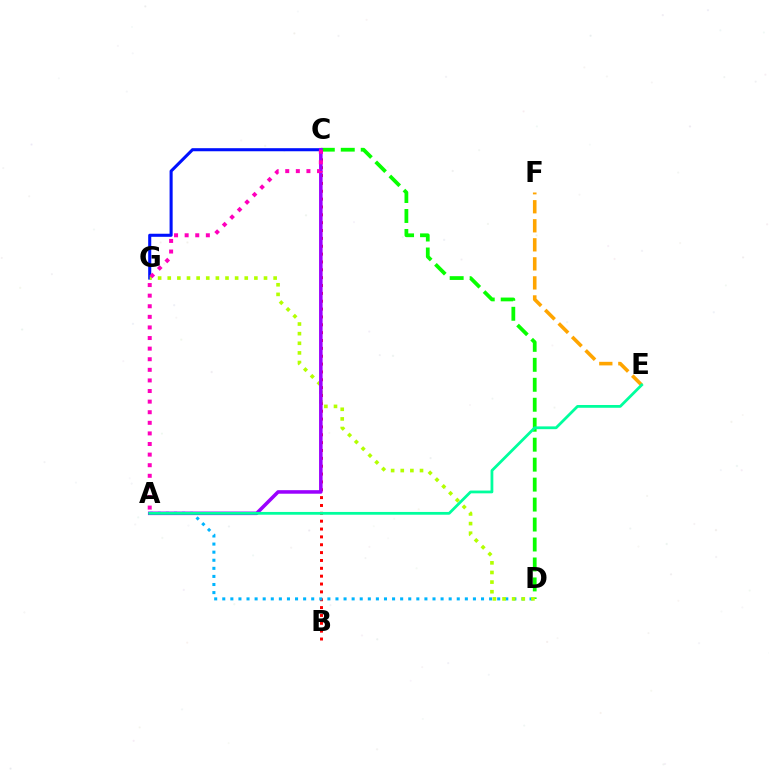{('C', 'D'): [{'color': '#08ff00', 'line_style': 'dashed', 'thickness': 2.71}], ('B', 'C'): [{'color': '#ff0000', 'line_style': 'dotted', 'thickness': 2.13}], ('A', 'D'): [{'color': '#00b5ff', 'line_style': 'dotted', 'thickness': 2.2}], ('C', 'G'): [{'color': '#0010ff', 'line_style': 'solid', 'thickness': 2.21}], ('E', 'F'): [{'color': '#ffa500', 'line_style': 'dashed', 'thickness': 2.59}], ('D', 'G'): [{'color': '#b3ff00', 'line_style': 'dotted', 'thickness': 2.62}], ('A', 'C'): [{'color': '#9b00ff', 'line_style': 'solid', 'thickness': 2.55}, {'color': '#ff00bd', 'line_style': 'dotted', 'thickness': 2.88}], ('A', 'E'): [{'color': '#00ff9d', 'line_style': 'solid', 'thickness': 2.0}]}